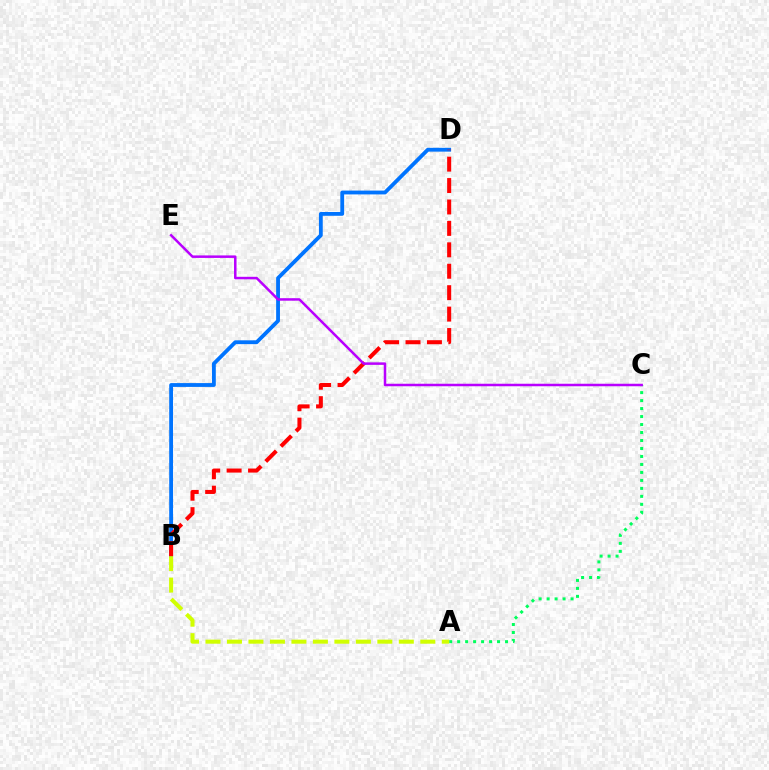{('B', 'D'): [{'color': '#0074ff', 'line_style': 'solid', 'thickness': 2.75}, {'color': '#ff0000', 'line_style': 'dashed', 'thickness': 2.91}], ('A', 'C'): [{'color': '#00ff5c', 'line_style': 'dotted', 'thickness': 2.17}], ('A', 'B'): [{'color': '#d1ff00', 'line_style': 'dashed', 'thickness': 2.92}], ('C', 'E'): [{'color': '#b900ff', 'line_style': 'solid', 'thickness': 1.8}]}